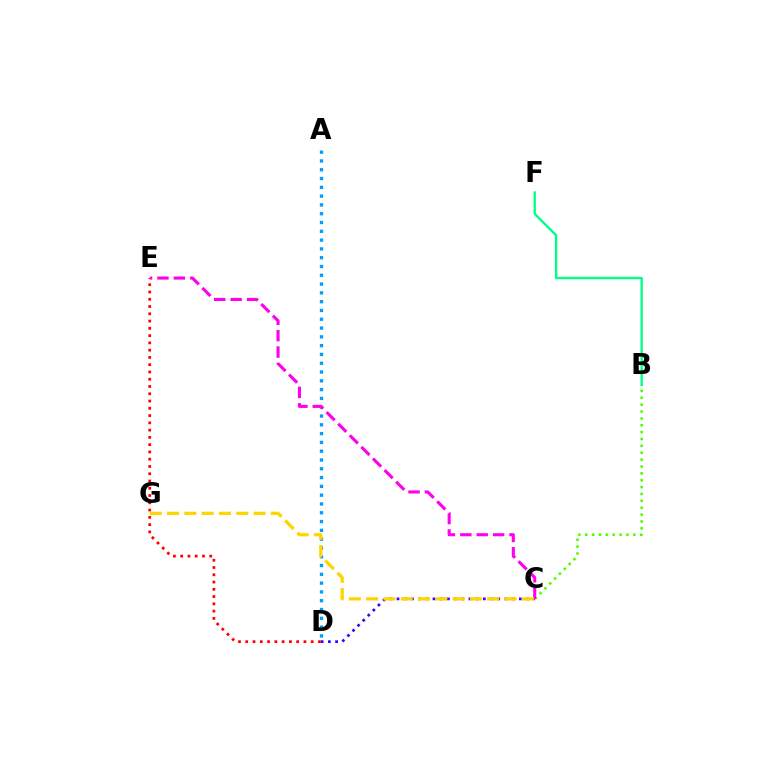{('C', 'D'): [{'color': '#3700ff', 'line_style': 'dotted', 'thickness': 1.96}], ('A', 'D'): [{'color': '#009eff', 'line_style': 'dotted', 'thickness': 2.39}], ('D', 'E'): [{'color': '#ff0000', 'line_style': 'dotted', 'thickness': 1.98}], ('B', 'C'): [{'color': '#4fff00', 'line_style': 'dotted', 'thickness': 1.87}], ('C', 'E'): [{'color': '#ff00ed', 'line_style': 'dashed', 'thickness': 2.23}], ('B', 'F'): [{'color': '#00ff86', 'line_style': 'solid', 'thickness': 1.69}], ('C', 'G'): [{'color': '#ffd500', 'line_style': 'dashed', 'thickness': 2.35}]}